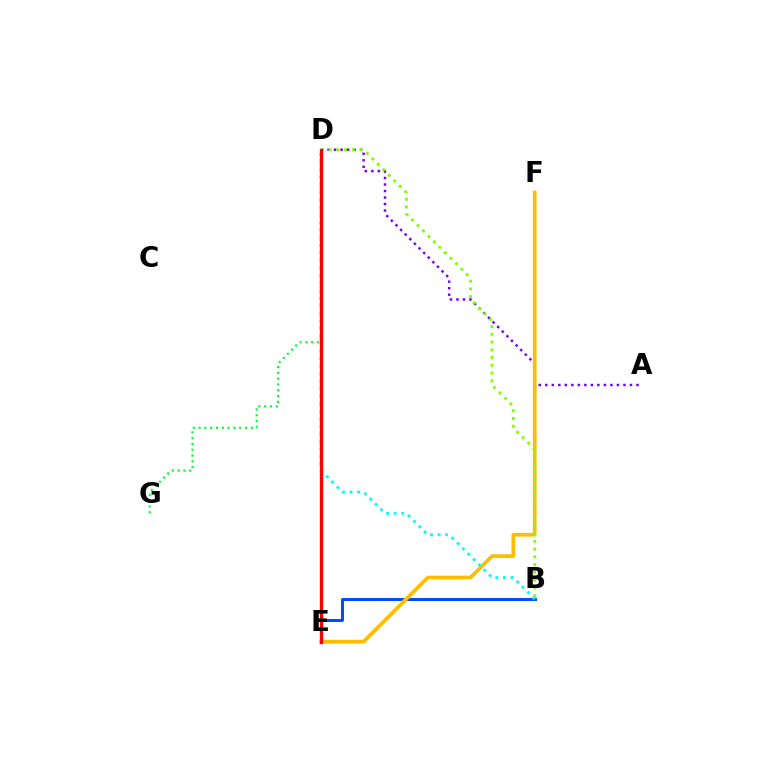{('D', 'E'): [{'color': '#ff00cf', 'line_style': 'solid', 'thickness': 2.36}, {'color': '#ff0000', 'line_style': 'solid', 'thickness': 2.2}], ('A', 'D'): [{'color': '#7200ff', 'line_style': 'dotted', 'thickness': 1.77}], ('B', 'E'): [{'color': '#004bff', 'line_style': 'solid', 'thickness': 2.13}], ('D', 'G'): [{'color': '#00ff39', 'line_style': 'dotted', 'thickness': 1.58}], ('E', 'F'): [{'color': '#ffbd00', 'line_style': 'solid', 'thickness': 2.67}], ('B', 'D'): [{'color': '#84ff00', 'line_style': 'dotted', 'thickness': 2.11}, {'color': '#00fff6', 'line_style': 'dotted', 'thickness': 2.05}]}